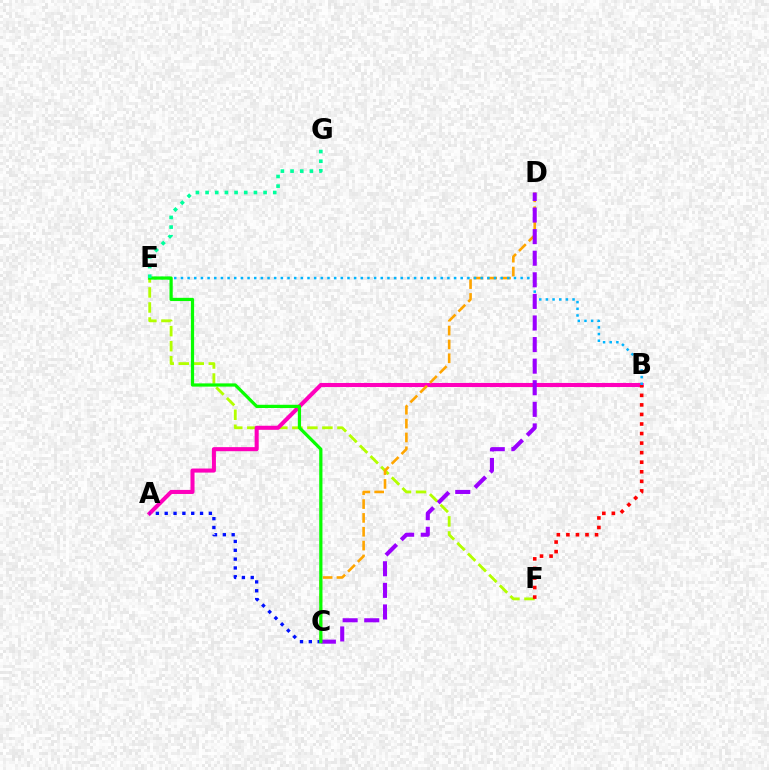{('E', 'F'): [{'color': '#b3ff00', 'line_style': 'dashed', 'thickness': 2.04}], ('A', 'B'): [{'color': '#ff00bd', 'line_style': 'solid', 'thickness': 2.93}], ('C', 'D'): [{'color': '#ffa500', 'line_style': 'dashed', 'thickness': 1.88}, {'color': '#9b00ff', 'line_style': 'dashed', 'thickness': 2.93}], ('A', 'C'): [{'color': '#0010ff', 'line_style': 'dotted', 'thickness': 2.4}], ('B', 'E'): [{'color': '#00b5ff', 'line_style': 'dotted', 'thickness': 1.81}], ('B', 'F'): [{'color': '#ff0000', 'line_style': 'dotted', 'thickness': 2.6}], ('C', 'E'): [{'color': '#08ff00', 'line_style': 'solid', 'thickness': 2.32}], ('E', 'G'): [{'color': '#00ff9d', 'line_style': 'dotted', 'thickness': 2.63}]}